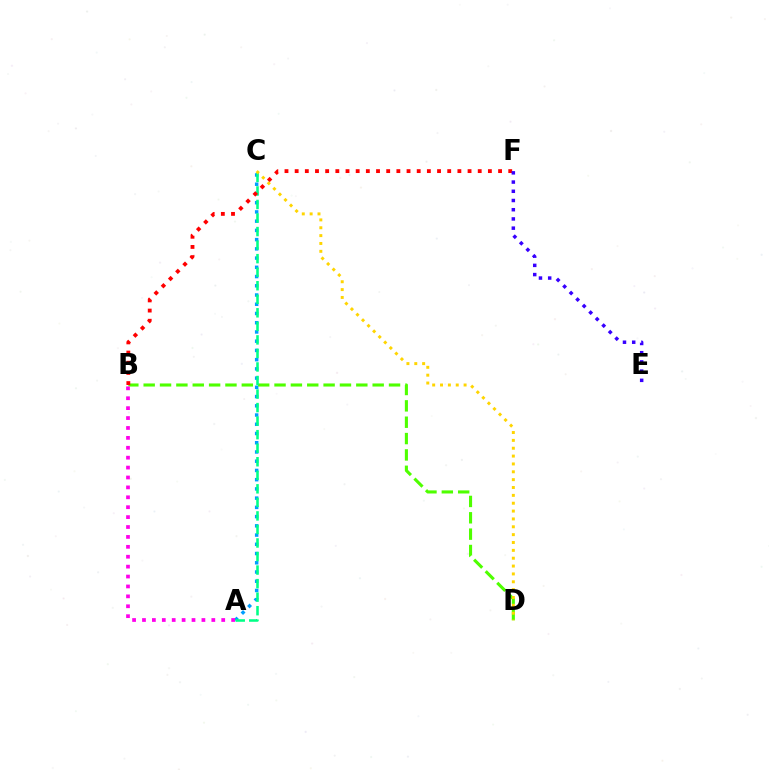{('A', 'C'): [{'color': '#009eff', 'line_style': 'dotted', 'thickness': 2.51}, {'color': '#00ff86', 'line_style': 'dashed', 'thickness': 1.84}], ('B', 'D'): [{'color': '#4fff00', 'line_style': 'dashed', 'thickness': 2.22}], ('A', 'B'): [{'color': '#ff00ed', 'line_style': 'dotted', 'thickness': 2.69}], ('B', 'F'): [{'color': '#ff0000', 'line_style': 'dotted', 'thickness': 2.76}], ('E', 'F'): [{'color': '#3700ff', 'line_style': 'dotted', 'thickness': 2.5}], ('C', 'D'): [{'color': '#ffd500', 'line_style': 'dotted', 'thickness': 2.13}]}